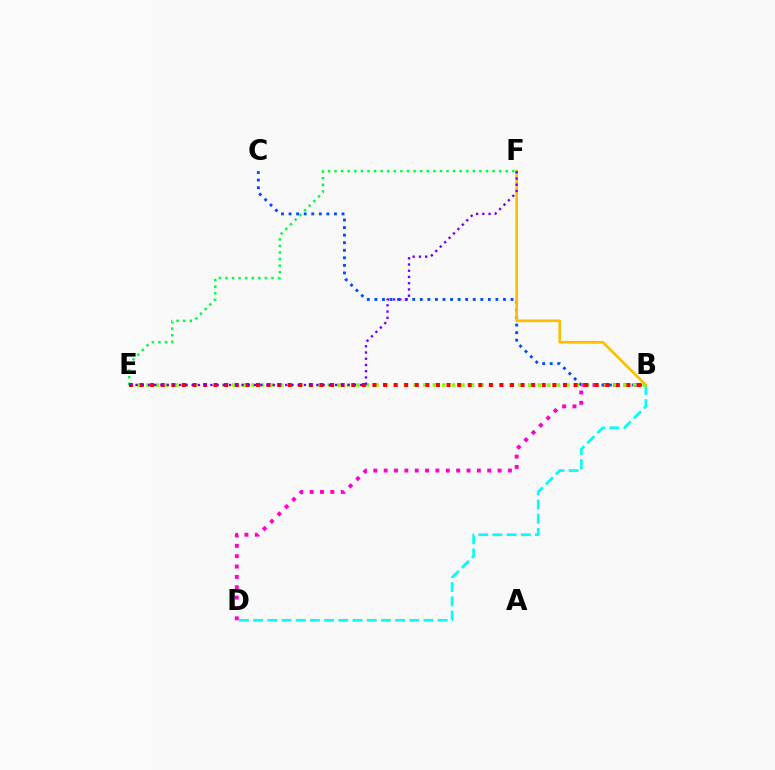{('B', 'D'): [{'color': '#00fff6', 'line_style': 'dashed', 'thickness': 1.93}, {'color': '#ff00cf', 'line_style': 'dotted', 'thickness': 2.81}], ('B', 'C'): [{'color': '#004bff', 'line_style': 'dotted', 'thickness': 2.05}], ('B', 'F'): [{'color': '#ffbd00', 'line_style': 'solid', 'thickness': 1.92}], ('B', 'E'): [{'color': '#84ff00', 'line_style': 'dotted', 'thickness': 2.59}, {'color': '#ff0000', 'line_style': 'dotted', 'thickness': 2.88}], ('E', 'F'): [{'color': '#00ff39', 'line_style': 'dotted', 'thickness': 1.79}, {'color': '#7200ff', 'line_style': 'dotted', 'thickness': 1.69}]}